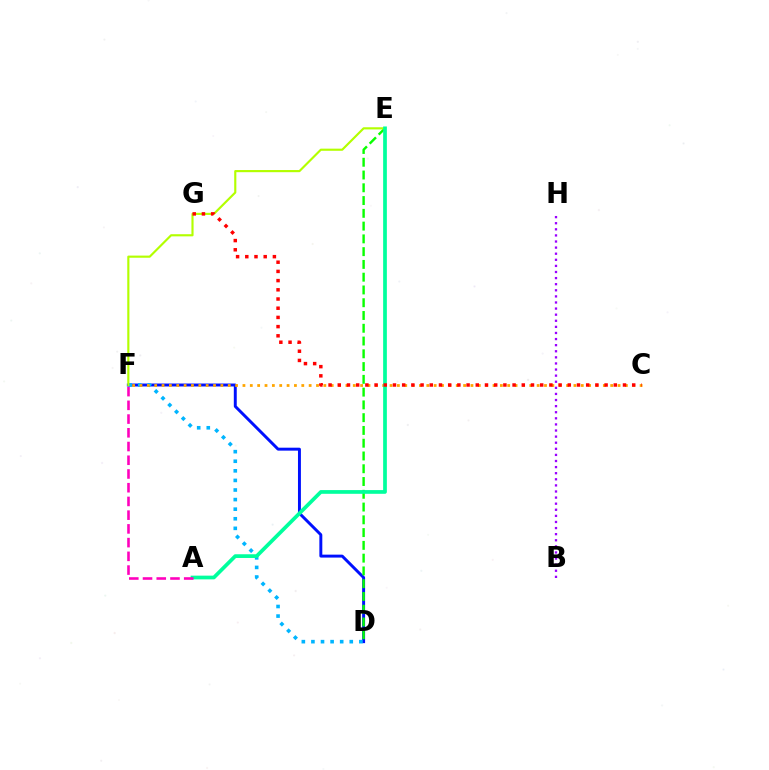{('D', 'F'): [{'color': '#0010ff', 'line_style': 'solid', 'thickness': 2.12}, {'color': '#00b5ff', 'line_style': 'dotted', 'thickness': 2.6}], ('D', 'E'): [{'color': '#08ff00', 'line_style': 'dashed', 'thickness': 1.73}], ('E', 'F'): [{'color': '#b3ff00', 'line_style': 'solid', 'thickness': 1.55}], ('C', 'F'): [{'color': '#ffa500', 'line_style': 'dotted', 'thickness': 2.0}], ('A', 'E'): [{'color': '#00ff9d', 'line_style': 'solid', 'thickness': 2.68}], ('C', 'G'): [{'color': '#ff0000', 'line_style': 'dotted', 'thickness': 2.5}], ('B', 'H'): [{'color': '#9b00ff', 'line_style': 'dotted', 'thickness': 1.66}], ('A', 'F'): [{'color': '#ff00bd', 'line_style': 'dashed', 'thickness': 1.86}]}